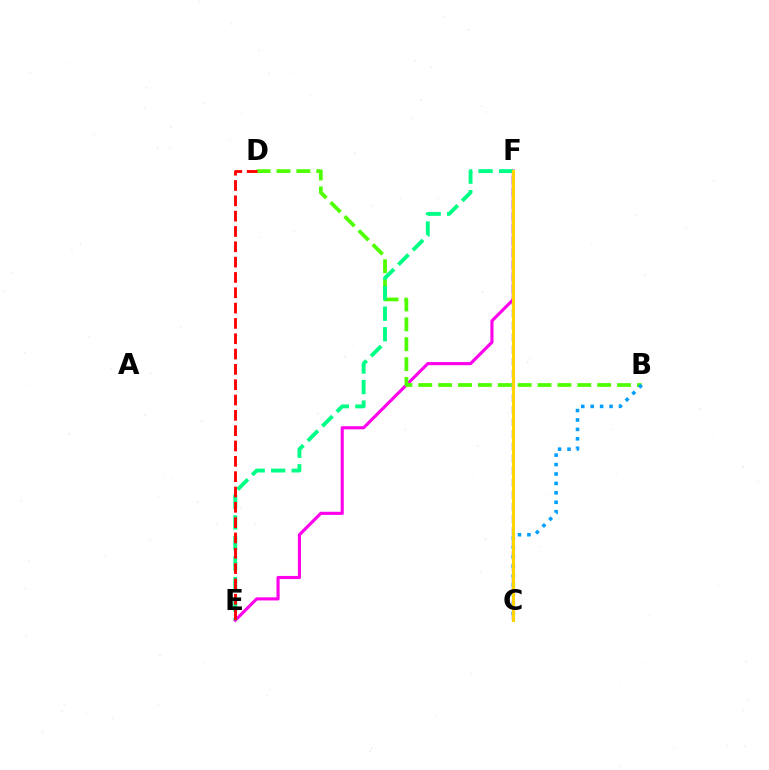{('E', 'F'): [{'color': '#ff00ed', 'line_style': 'solid', 'thickness': 2.25}, {'color': '#00ff86', 'line_style': 'dashed', 'thickness': 2.79}], ('B', 'D'): [{'color': '#4fff00', 'line_style': 'dashed', 'thickness': 2.7}], ('C', 'F'): [{'color': '#3700ff', 'line_style': 'dashed', 'thickness': 1.64}, {'color': '#ffd500', 'line_style': 'solid', 'thickness': 2.22}], ('B', 'C'): [{'color': '#009eff', 'line_style': 'dotted', 'thickness': 2.56}], ('D', 'E'): [{'color': '#ff0000', 'line_style': 'dashed', 'thickness': 2.08}]}